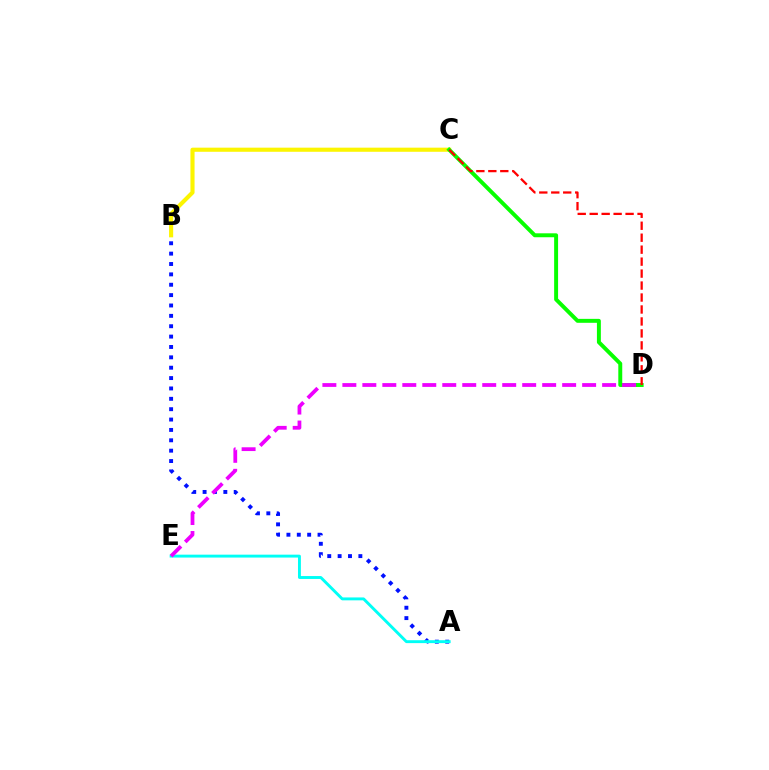{('B', 'C'): [{'color': '#fcf500', 'line_style': 'solid', 'thickness': 2.97}], ('A', 'B'): [{'color': '#0010ff', 'line_style': 'dotted', 'thickness': 2.82}], ('C', 'D'): [{'color': '#08ff00', 'line_style': 'solid', 'thickness': 2.84}, {'color': '#ff0000', 'line_style': 'dashed', 'thickness': 1.63}], ('A', 'E'): [{'color': '#00fff6', 'line_style': 'solid', 'thickness': 2.09}], ('D', 'E'): [{'color': '#ee00ff', 'line_style': 'dashed', 'thickness': 2.71}]}